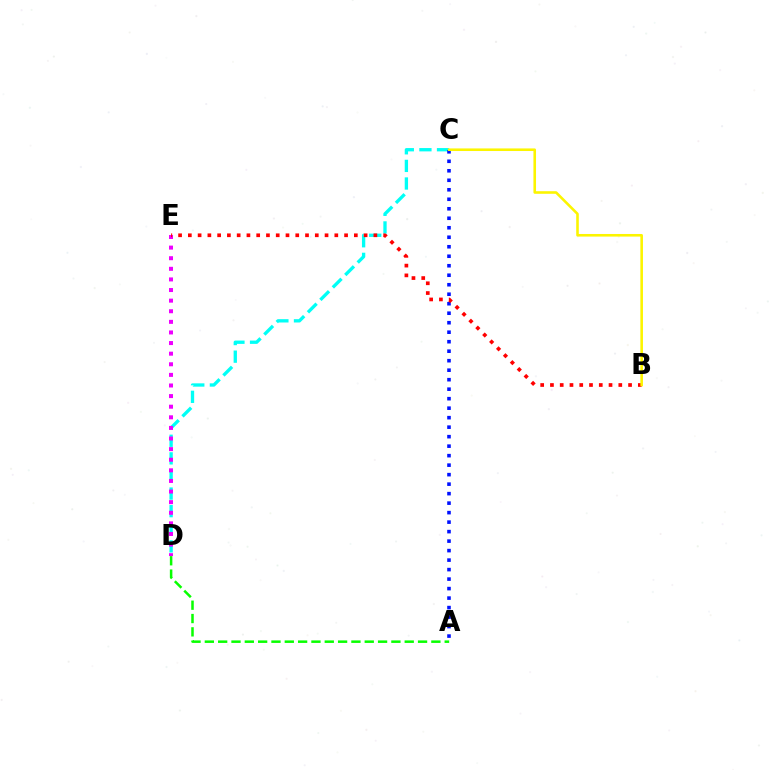{('C', 'D'): [{'color': '#00fff6', 'line_style': 'dashed', 'thickness': 2.39}], ('D', 'E'): [{'color': '#ee00ff', 'line_style': 'dotted', 'thickness': 2.88}], ('A', 'D'): [{'color': '#08ff00', 'line_style': 'dashed', 'thickness': 1.81}], ('A', 'C'): [{'color': '#0010ff', 'line_style': 'dotted', 'thickness': 2.58}], ('B', 'E'): [{'color': '#ff0000', 'line_style': 'dotted', 'thickness': 2.65}], ('B', 'C'): [{'color': '#fcf500', 'line_style': 'solid', 'thickness': 1.86}]}